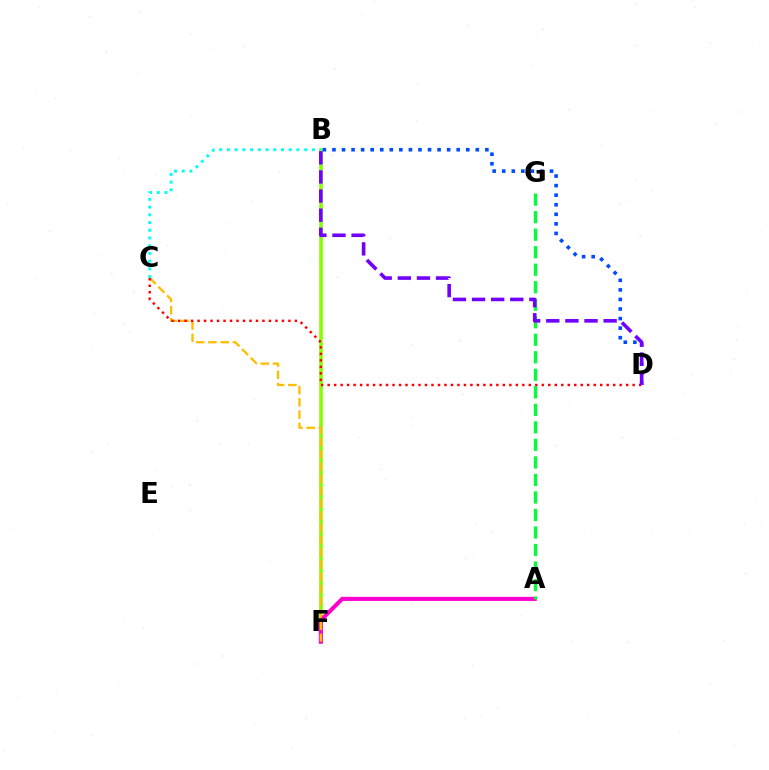{('B', 'F'): [{'color': '#84ff00', 'line_style': 'solid', 'thickness': 2.61}], ('A', 'F'): [{'color': '#ff00cf', 'line_style': 'solid', 'thickness': 2.95}], ('A', 'G'): [{'color': '#00ff39', 'line_style': 'dashed', 'thickness': 2.38}], ('C', 'F'): [{'color': '#ffbd00', 'line_style': 'dashed', 'thickness': 1.66}], ('C', 'D'): [{'color': '#ff0000', 'line_style': 'dotted', 'thickness': 1.76}], ('B', 'D'): [{'color': '#004bff', 'line_style': 'dotted', 'thickness': 2.6}, {'color': '#7200ff', 'line_style': 'dashed', 'thickness': 2.6}], ('B', 'C'): [{'color': '#00fff6', 'line_style': 'dotted', 'thickness': 2.1}]}